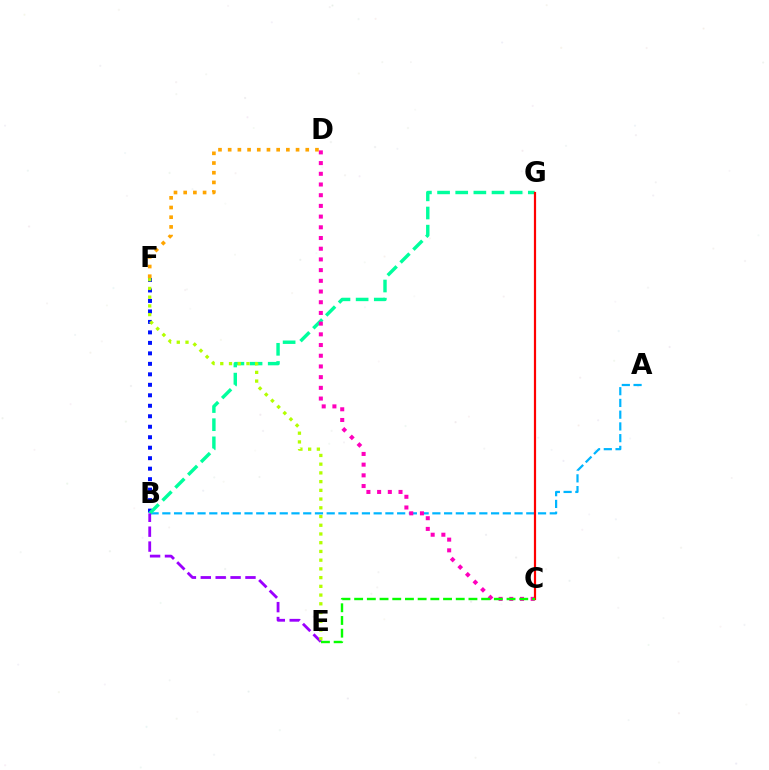{('A', 'B'): [{'color': '#00b5ff', 'line_style': 'dashed', 'thickness': 1.59}], ('B', 'F'): [{'color': '#0010ff', 'line_style': 'dotted', 'thickness': 2.85}], ('B', 'G'): [{'color': '#00ff9d', 'line_style': 'dashed', 'thickness': 2.47}], ('B', 'E'): [{'color': '#9b00ff', 'line_style': 'dashed', 'thickness': 2.02}], ('E', 'F'): [{'color': '#b3ff00', 'line_style': 'dotted', 'thickness': 2.37}], ('C', 'D'): [{'color': '#ff00bd', 'line_style': 'dotted', 'thickness': 2.91}], ('C', 'G'): [{'color': '#ff0000', 'line_style': 'solid', 'thickness': 1.59}], ('D', 'F'): [{'color': '#ffa500', 'line_style': 'dotted', 'thickness': 2.63}], ('C', 'E'): [{'color': '#08ff00', 'line_style': 'dashed', 'thickness': 1.73}]}